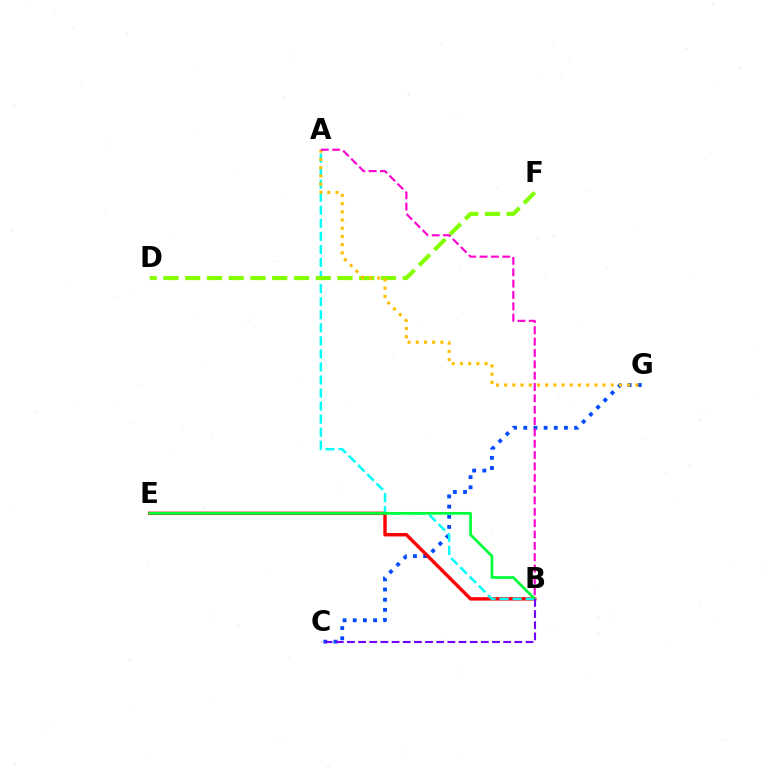{('C', 'G'): [{'color': '#004bff', 'line_style': 'dotted', 'thickness': 2.76}], ('B', 'E'): [{'color': '#ff0000', 'line_style': 'solid', 'thickness': 2.46}, {'color': '#00ff39', 'line_style': 'solid', 'thickness': 1.95}], ('A', 'B'): [{'color': '#00fff6', 'line_style': 'dashed', 'thickness': 1.77}, {'color': '#ff00cf', 'line_style': 'dashed', 'thickness': 1.54}], ('D', 'F'): [{'color': '#84ff00', 'line_style': 'dashed', 'thickness': 2.96}], ('A', 'G'): [{'color': '#ffbd00', 'line_style': 'dotted', 'thickness': 2.23}], ('B', 'C'): [{'color': '#7200ff', 'line_style': 'dashed', 'thickness': 1.52}]}